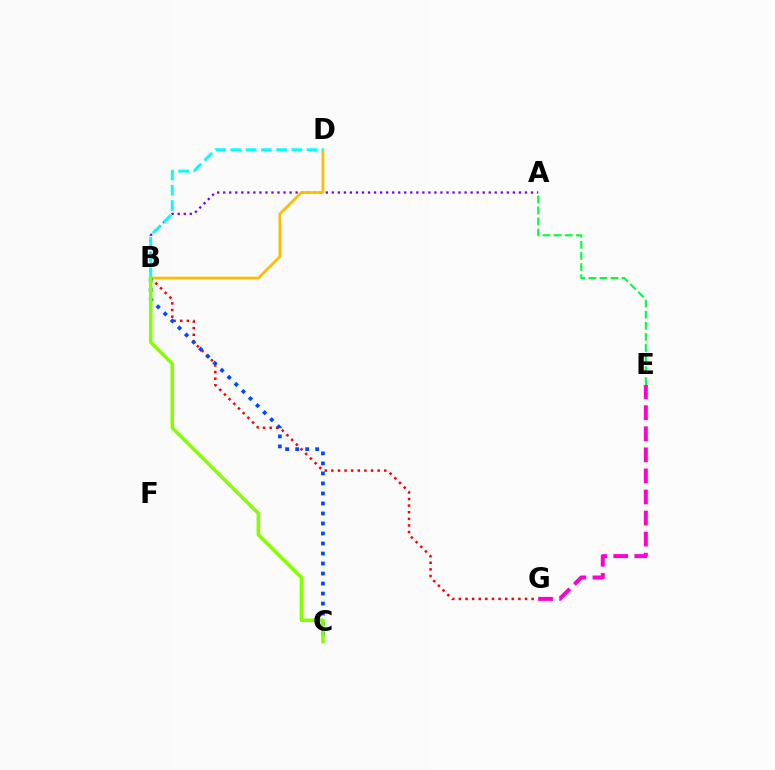{('B', 'G'): [{'color': '#ff0000', 'line_style': 'dotted', 'thickness': 1.8}], ('A', 'E'): [{'color': '#00ff39', 'line_style': 'dashed', 'thickness': 1.5}], ('A', 'B'): [{'color': '#7200ff', 'line_style': 'dotted', 'thickness': 1.64}], ('B', 'D'): [{'color': '#ffbd00', 'line_style': 'solid', 'thickness': 1.98}, {'color': '#00fff6', 'line_style': 'dashed', 'thickness': 2.07}], ('E', 'G'): [{'color': '#ff00cf', 'line_style': 'dashed', 'thickness': 2.86}], ('B', 'C'): [{'color': '#004bff', 'line_style': 'dotted', 'thickness': 2.72}, {'color': '#84ff00', 'line_style': 'solid', 'thickness': 2.53}]}